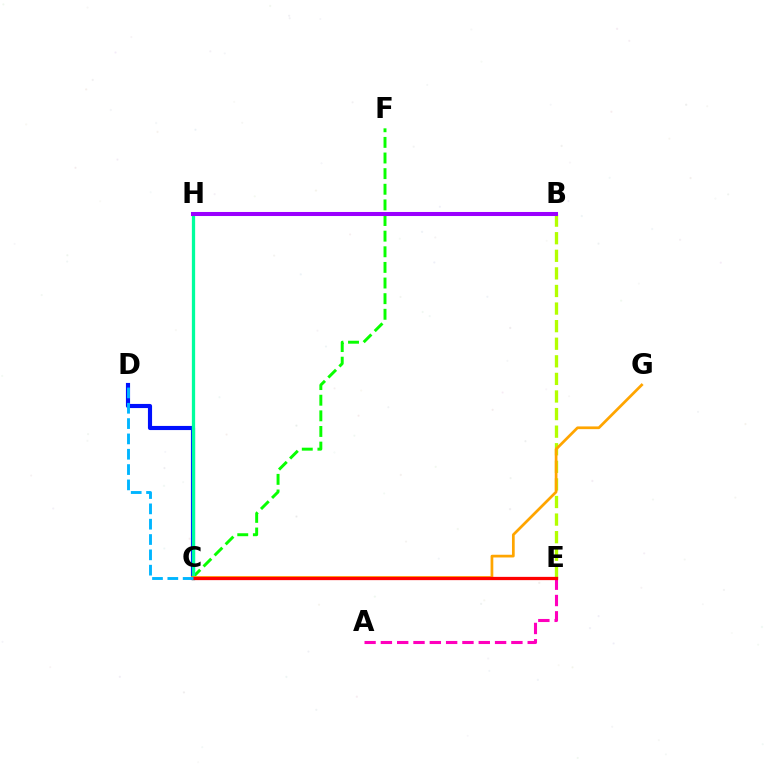{('C', 'D'): [{'color': '#0010ff', 'line_style': 'solid', 'thickness': 2.98}, {'color': '#00b5ff', 'line_style': 'dashed', 'thickness': 2.08}], ('C', 'F'): [{'color': '#08ff00', 'line_style': 'dashed', 'thickness': 2.12}], ('C', 'H'): [{'color': '#00ff9d', 'line_style': 'solid', 'thickness': 2.35}], ('B', 'E'): [{'color': '#b3ff00', 'line_style': 'dashed', 'thickness': 2.39}], ('C', 'G'): [{'color': '#ffa500', 'line_style': 'solid', 'thickness': 1.96}], ('A', 'E'): [{'color': '#ff00bd', 'line_style': 'dashed', 'thickness': 2.22}], ('C', 'E'): [{'color': '#ff0000', 'line_style': 'solid', 'thickness': 2.35}], ('B', 'H'): [{'color': '#9b00ff', 'line_style': 'solid', 'thickness': 2.91}]}